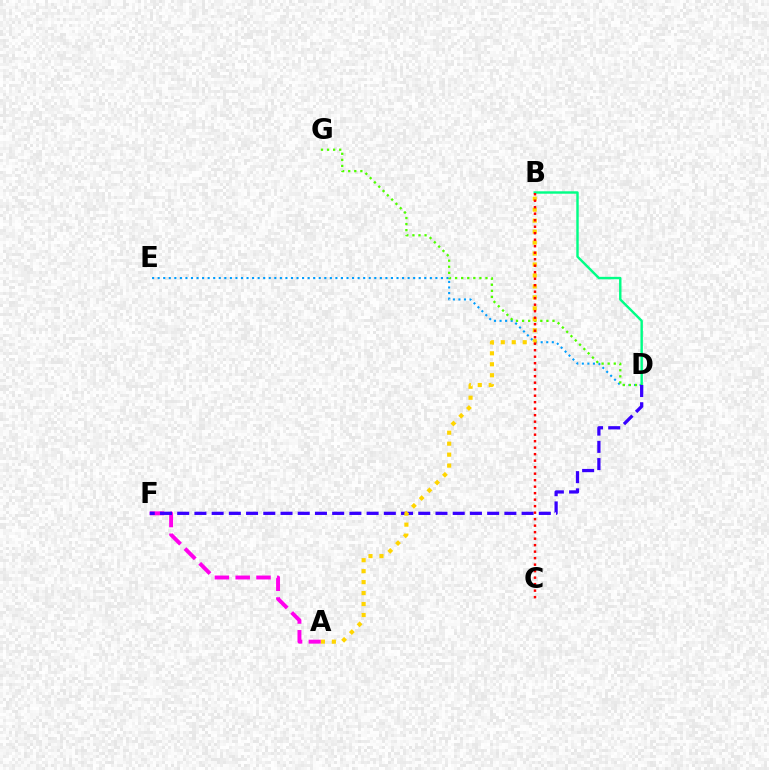{('A', 'F'): [{'color': '#ff00ed', 'line_style': 'dashed', 'thickness': 2.83}], ('B', 'D'): [{'color': '#00ff86', 'line_style': 'solid', 'thickness': 1.74}], ('D', 'E'): [{'color': '#009eff', 'line_style': 'dotted', 'thickness': 1.51}], ('D', 'G'): [{'color': '#4fff00', 'line_style': 'dotted', 'thickness': 1.65}], ('D', 'F'): [{'color': '#3700ff', 'line_style': 'dashed', 'thickness': 2.34}], ('A', 'B'): [{'color': '#ffd500', 'line_style': 'dotted', 'thickness': 2.98}], ('B', 'C'): [{'color': '#ff0000', 'line_style': 'dotted', 'thickness': 1.77}]}